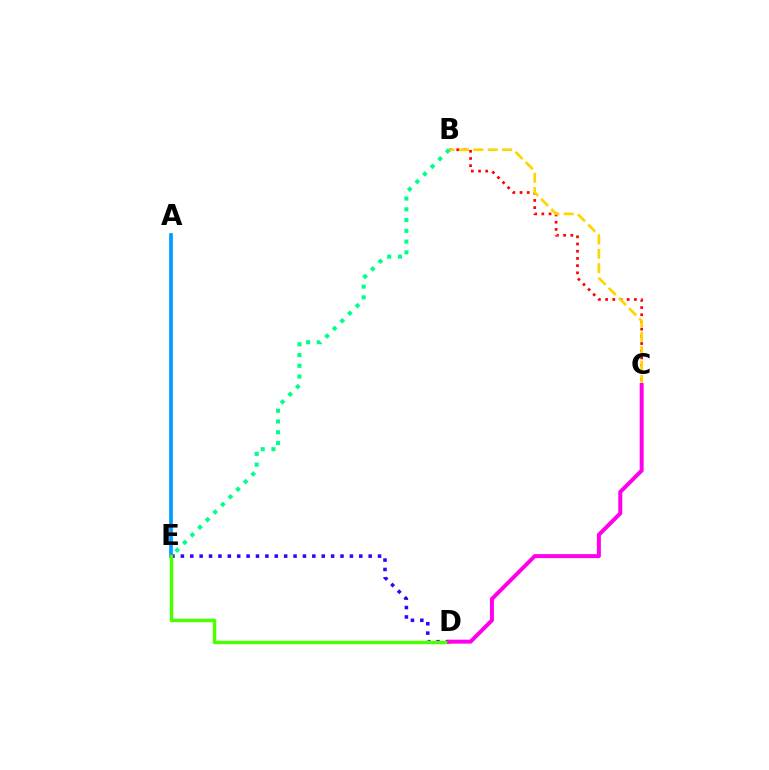{('D', 'E'): [{'color': '#3700ff', 'line_style': 'dotted', 'thickness': 2.55}, {'color': '#4fff00', 'line_style': 'solid', 'thickness': 2.5}], ('A', 'E'): [{'color': '#009eff', 'line_style': 'solid', 'thickness': 2.68}], ('B', 'C'): [{'color': '#ff0000', 'line_style': 'dotted', 'thickness': 1.96}, {'color': '#ffd500', 'line_style': 'dashed', 'thickness': 1.95}], ('B', 'E'): [{'color': '#00ff86', 'line_style': 'dotted', 'thickness': 2.92}], ('C', 'D'): [{'color': '#ff00ed', 'line_style': 'solid', 'thickness': 2.86}]}